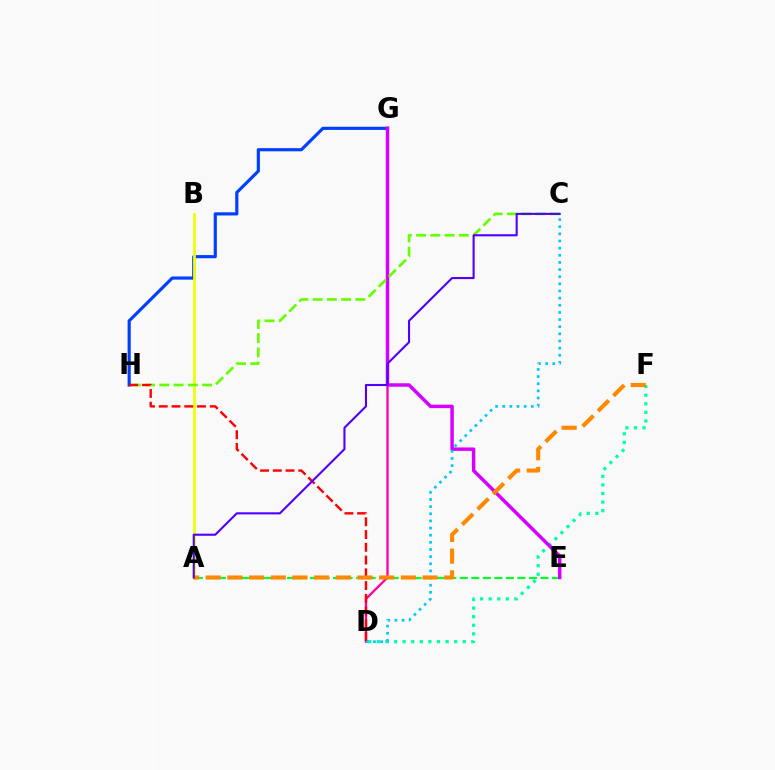{('G', 'H'): [{'color': '#003fff', 'line_style': 'solid', 'thickness': 2.27}], ('D', 'F'): [{'color': '#00ffaf', 'line_style': 'dotted', 'thickness': 2.33}], ('A', 'E'): [{'color': '#00ff27', 'line_style': 'dashed', 'thickness': 1.57}], ('D', 'G'): [{'color': '#ff00a0', 'line_style': 'solid', 'thickness': 1.65}], ('E', 'G'): [{'color': '#d600ff', 'line_style': 'solid', 'thickness': 2.49}], ('A', 'B'): [{'color': '#eeff00', 'line_style': 'solid', 'thickness': 1.99}], ('C', 'D'): [{'color': '#00c7ff', 'line_style': 'dotted', 'thickness': 1.94}], ('C', 'H'): [{'color': '#66ff00', 'line_style': 'dashed', 'thickness': 1.94}], ('D', 'H'): [{'color': '#ff0000', 'line_style': 'dashed', 'thickness': 1.73}], ('A', 'F'): [{'color': '#ff8800', 'line_style': 'dashed', 'thickness': 2.95}], ('A', 'C'): [{'color': '#4f00ff', 'line_style': 'solid', 'thickness': 1.51}]}